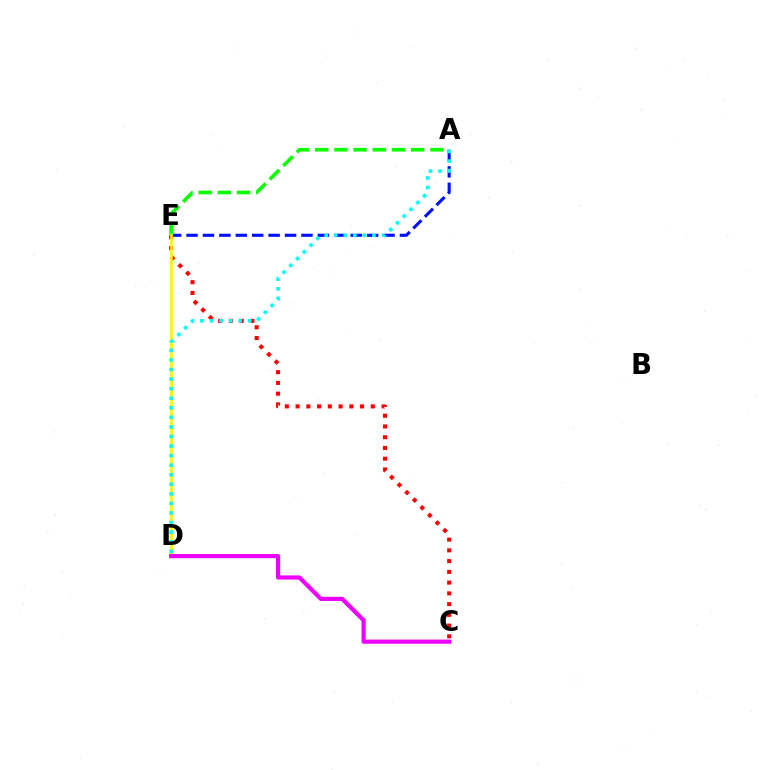{('A', 'E'): [{'color': '#0010ff', 'line_style': 'dashed', 'thickness': 2.23}, {'color': '#08ff00', 'line_style': 'dashed', 'thickness': 2.61}], ('C', 'E'): [{'color': '#ff0000', 'line_style': 'dotted', 'thickness': 2.92}], ('D', 'E'): [{'color': '#fcf500', 'line_style': 'solid', 'thickness': 1.87}], ('C', 'D'): [{'color': '#ee00ff', 'line_style': 'solid', 'thickness': 3.0}], ('A', 'D'): [{'color': '#00fff6', 'line_style': 'dotted', 'thickness': 2.6}]}